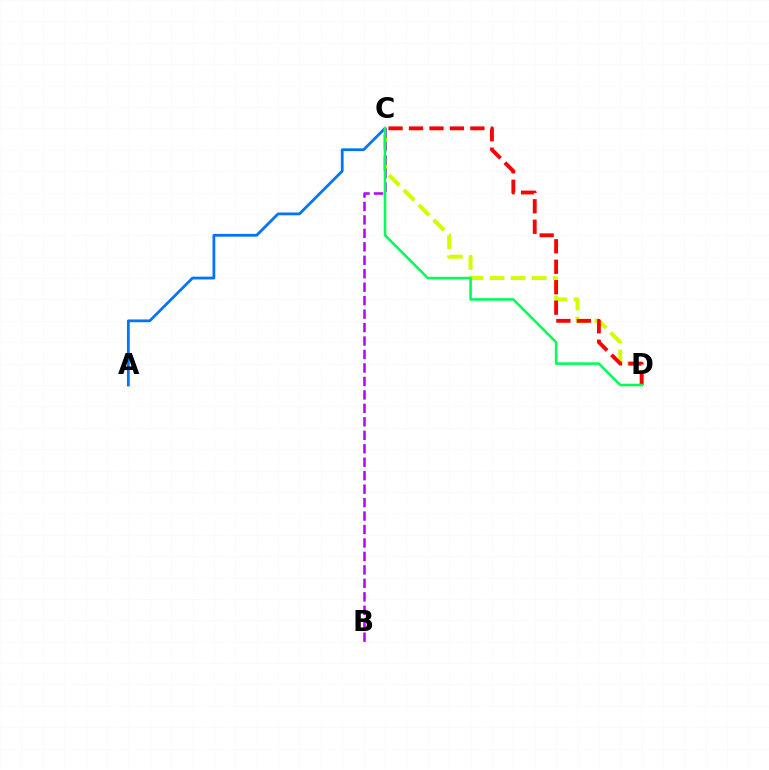{('C', 'D'): [{'color': '#d1ff00', 'line_style': 'dashed', 'thickness': 2.86}, {'color': '#ff0000', 'line_style': 'dashed', 'thickness': 2.78}, {'color': '#00ff5c', 'line_style': 'solid', 'thickness': 1.85}], ('A', 'C'): [{'color': '#0074ff', 'line_style': 'solid', 'thickness': 2.0}], ('B', 'C'): [{'color': '#b900ff', 'line_style': 'dashed', 'thickness': 1.83}]}